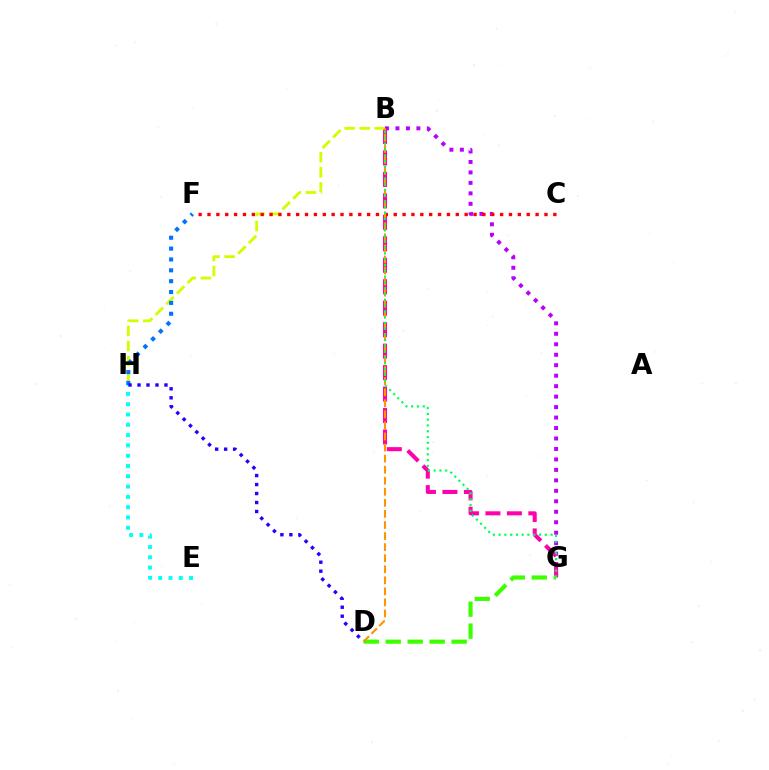{('B', 'G'): [{'color': '#b900ff', 'line_style': 'dotted', 'thickness': 2.84}, {'color': '#ff00ac', 'line_style': 'dashed', 'thickness': 2.92}, {'color': '#00ff5c', 'line_style': 'dotted', 'thickness': 1.57}], ('E', 'H'): [{'color': '#00fff6', 'line_style': 'dotted', 'thickness': 2.8}], ('B', 'H'): [{'color': '#d1ff00', 'line_style': 'dashed', 'thickness': 2.05}], ('F', 'H'): [{'color': '#0074ff', 'line_style': 'dotted', 'thickness': 2.95}], ('D', 'G'): [{'color': '#3dff00', 'line_style': 'dashed', 'thickness': 2.98}], ('C', 'F'): [{'color': '#ff0000', 'line_style': 'dotted', 'thickness': 2.41}], ('B', 'D'): [{'color': '#ff9400', 'line_style': 'dashed', 'thickness': 1.5}], ('D', 'H'): [{'color': '#2500ff', 'line_style': 'dotted', 'thickness': 2.44}]}